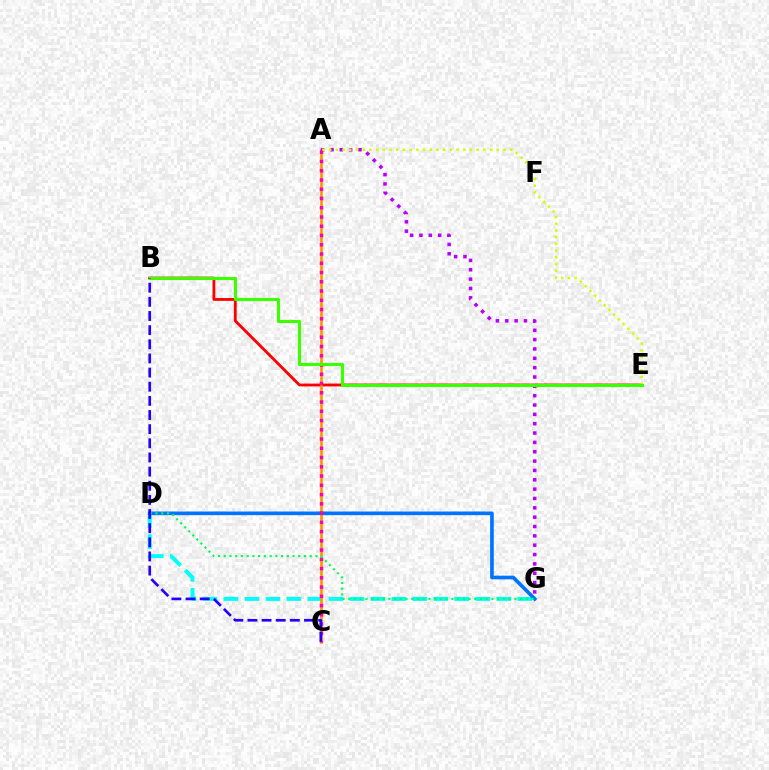{('B', 'E'): [{'color': '#ff0000', 'line_style': 'solid', 'thickness': 2.03}, {'color': '#3dff00', 'line_style': 'solid', 'thickness': 2.25}], ('D', 'G'): [{'color': '#00fff6', 'line_style': 'dashed', 'thickness': 2.85}, {'color': '#0074ff', 'line_style': 'solid', 'thickness': 2.63}, {'color': '#00ff5c', 'line_style': 'dotted', 'thickness': 1.56}], ('A', 'C'): [{'color': '#ff9400', 'line_style': 'solid', 'thickness': 1.92}, {'color': '#ff00ac', 'line_style': 'dotted', 'thickness': 2.51}], ('A', 'G'): [{'color': '#b900ff', 'line_style': 'dotted', 'thickness': 2.54}], ('A', 'E'): [{'color': '#d1ff00', 'line_style': 'dotted', 'thickness': 1.82}], ('B', 'C'): [{'color': '#2500ff', 'line_style': 'dashed', 'thickness': 1.92}]}